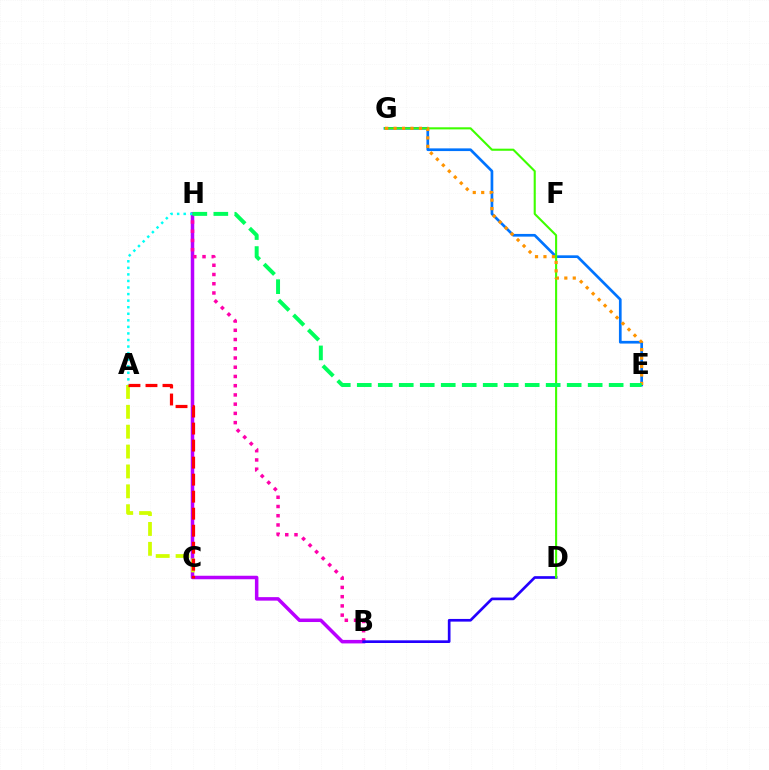{('B', 'H'): [{'color': '#b900ff', 'line_style': 'solid', 'thickness': 2.52}, {'color': '#ff00ac', 'line_style': 'dotted', 'thickness': 2.51}], ('A', 'C'): [{'color': '#d1ff00', 'line_style': 'dashed', 'thickness': 2.7}, {'color': '#ff0000', 'line_style': 'dashed', 'thickness': 2.31}], ('B', 'D'): [{'color': '#2500ff', 'line_style': 'solid', 'thickness': 1.93}], ('E', 'G'): [{'color': '#0074ff', 'line_style': 'solid', 'thickness': 1.94}, {'color': '#ff9400', 'line_style': 'dotted', 'thickness': 2.3}], ('A', 'H'): [{'color': '#00fff6', 'line_style': 'dotted', 'thickness': 1.78}], ('D', 'G'): [{'color': '#3dff00', 'line_style': 'solid', 'thickness': 1.51}], ('E', 'H'): [{'color': '#00ff5c', 'line_style': 'dashed', 'thickness': 2.85}]}